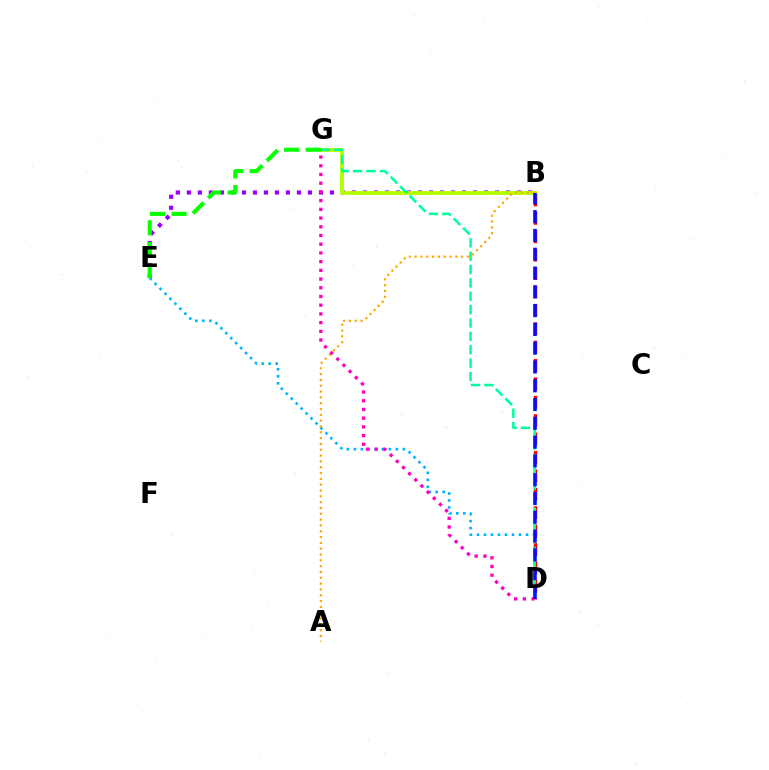{('B', 'E'): [{'color': '#9b00ff', 'line_style': 'dotted', 'thickness': 2.99}], ('B', 'D'): [{'color': '#ff0000', 'line_style': 'dashed', 'thickness': 2.5}, {'color': '#0010ff', 'line_style': 'dashed', 'thickness': 2.55}], ('B', 'G'): [{'color': '#b3ff00', 'line_style': 'solid', 'thickness': 2.76}], ('D', 'E'): [{'color': '#00b5ff', 'line_style': 'dotted', 'thickness': 1.9}], ('A', 'B'): [{'color': '#ffa500', 'line_style': 'dotted', 'thickness': 1.58}], ('D', 'G'): [{'color': '#00ff9d', 'line_style': 'dashed', 'thickness': 1.82}, {'color': '#ff00bd', 'line_style': 'dotted', 'thickness': 2.37}], ('E', 'G'): [{'color': '#08ff00', 'line_style': 'dashed', 'thickness': 2.94}]}